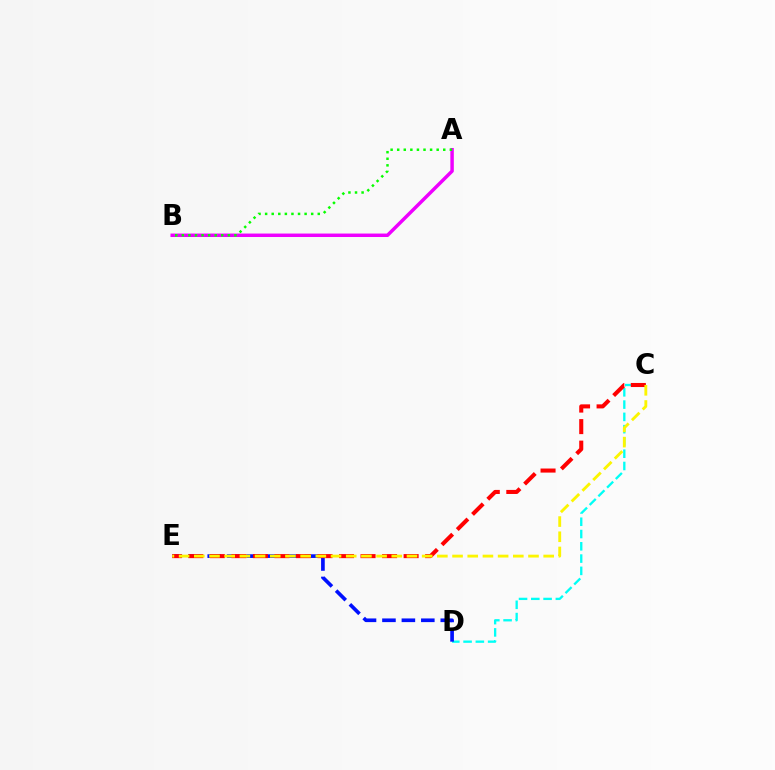{('A', 'B'): [{'color': '#ee00ff', 'line_style': 'solid', 'thickness': 2.49}, {'color': '#08ff00', 'line_style': 'dotted', 'thickness': 1.79}], ('C', 'D'): [{'color': '#00fff6', 'line_style': 'dashed', 'thickness': 1.67}], ('D', 'E'): [{'color': '#0010ff', 'line_style': 'dashed', 'thickness': 2.64}], ('C', 'E'): [{'color': '#ff0000', 'line_style': 'dashed', 'thickness': 2.92}, {'color': '#fcf500', 'line_style': 'dashed', 'thickness': 2.06}]}